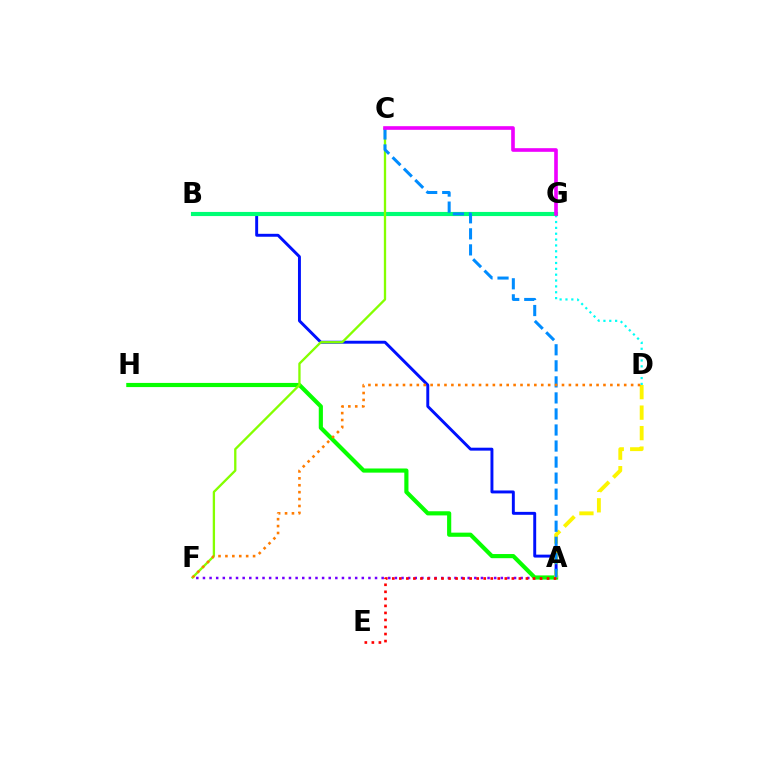{('A', 'F'): [{'color': '#7200ff', 'line_style': 'dotted', 'thickness': 1.8}], ('A', 'B'): [{'color': '#0010ff', 'line_style': 'solid', 'thickness': 2.11}], ('B', 'G'): [{'color': '#ff0094', 'line_style': 'dashed', 'thickness': 2.82}, {'color': '#00ff74', 'line_style': 'solid', 'thickness': 2.98}], ('D', 'G'): [{'color': '#00fff6', 'line_style': 'dotted', 'thickness': 1.59}], ('A', 'H'): [{'color': '#08ff00', 'line_style': 'solid', 'thickness': 2.99}], ('C', 'F'): [{'color': '#84ff00', 'line_style': 'solid', 'thickness': 1.67}], ('A', 'D'): [{'color': '#fcf500', 'line_style': 'dashed', 'thickness': 2.78}], ('A', 'C'): [{'color': '#008cff', 'line_style': 'dashed', 'thickness': 2.18}], ('A', 'E'): [{'color': '#ff0000', 'line_style': 'dotted', 'thickness': 1.91}], ('D', 'F'): [{'color': '#ff7c00', 'line_style': 'dotted', 'thickness': 1.88}], ('C', 'G'): [{'color': '#ee00ff', 'line_style': 'solid', 'thickness': 2.62}]}